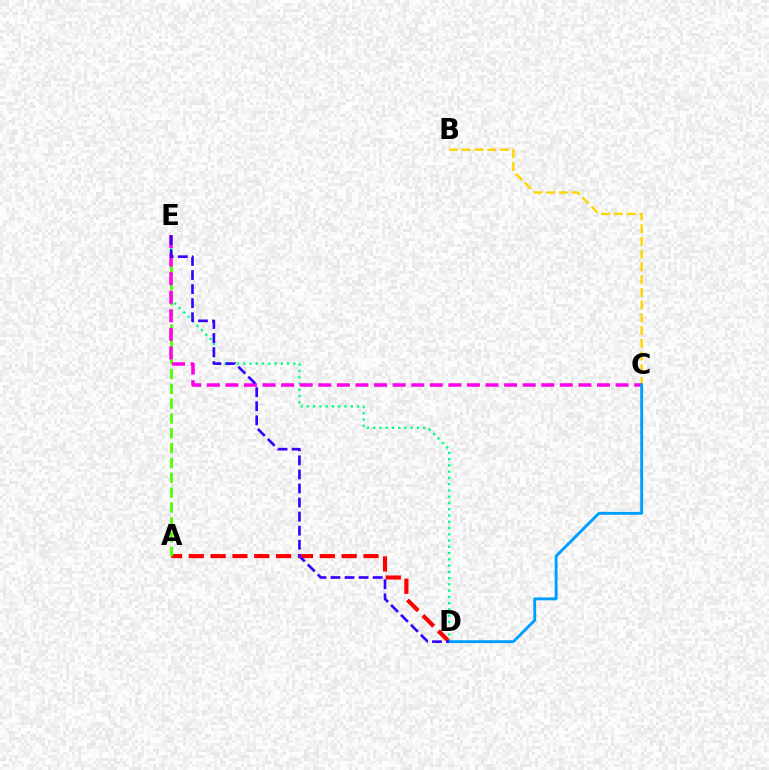{('A', 'D'): [{'color': '#ff0000', 'line_style': 'dashed', 'thickness': 2.97}], ('D', 'E'): [{'color': '#00ff86', 'line_style': 'dotted', 'thickness': 1.7}, {'color': '#3700ff', 'line_style': 'dashed', 'thickness': 1.91}], ('A', 'E'): [{'color': '#4fff00', 'line_style': 'dashed', 'thickness': 2.01}], ('B', 'C'): [{'color': '#ffd500', 'line_style': 'dashed', 'thickness': 1.73}], ('C', 'E'): [{'color': '#ff00ed', 'line_style': 'dashed', 'thickness': 2.52}], ('C', 'D'): [{'color': '#009eff', 'line_style': 'solid', 'thickness': 2.08}]}